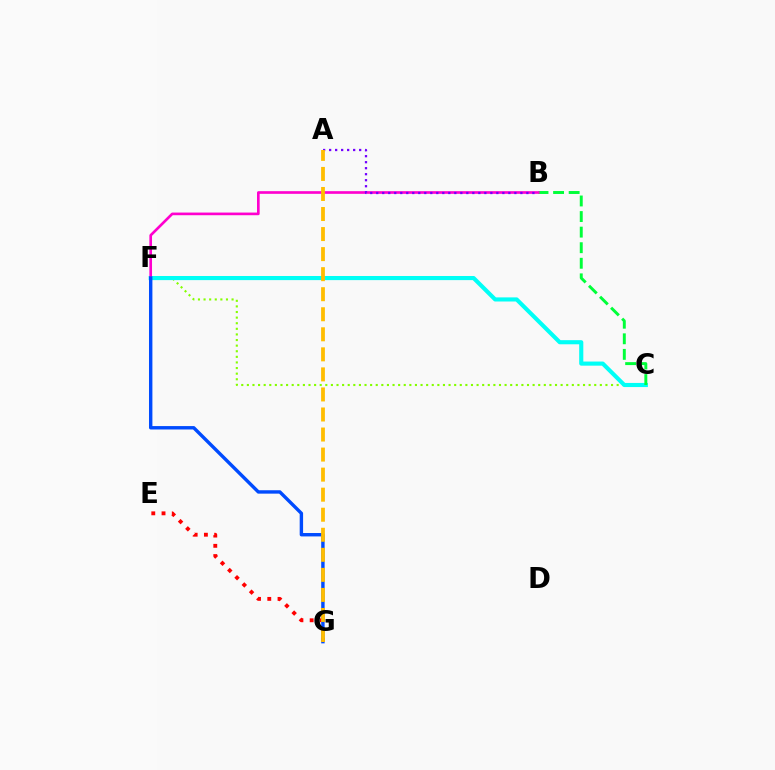{('C', 'F'): [{'color': '#84ff00', 'line_style': 'dotted', 'thickness': 1.52}, {'color': '#00fff6', 'line_style': 'solid', 'thickness': 2.96}], ('E', 'G'): [{'color': '#ff0000', 'line_style': 'dotted', 'thickness': 2.78}], ('B', 'C'): [{'color': '#00ff39', 'line_style': 'dashed', 'thickness': 2.12}], ('B', 'F'): [{'color': '#ff00cf', 'line_style': 'solid', 'thickness': 1.91}], ('A', 'B'): [{'color': '#7200ff', 'line_style': 'dotted', 'thickness': 1.63}], ('F', 'G'): [{'color': '#004bff', 'line_style': 'solid', 'thickness': 2.45}], ('A', 'G'): [{'color': '#ffbd00', 'line_style': 'dashed', 'thickness': 2.72}]}